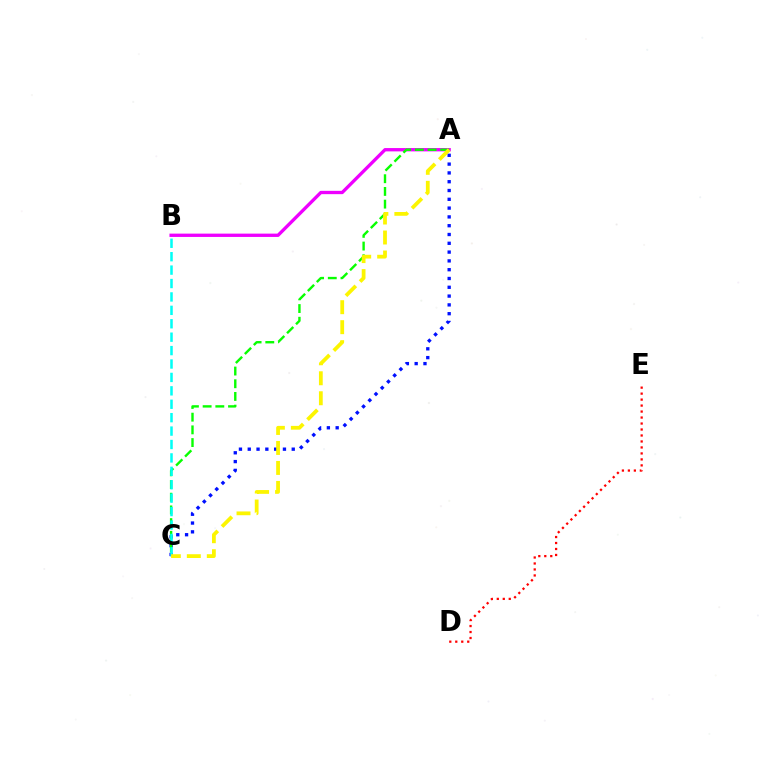{('A', 'C'): [{'color': '#0010ff', 'line_style': 'dotted', 'thickness': 2.39}, {'color': '#08ff00', 'line_style': 'dashed', 'thickness': 1.73}, {'color': '#fcf500', 'line_style': 'dashed', 'thickness': 2.72}], ('A', 'B'): [{'color': '#ee00ff', 'line_style': 'solid', 'thickness': 2.39}], ('D', 'E'): [{'color': '#ff0000', 'line_style': 'dotted', 'thickness': 1.62}], ('B', 'C'): [{'color': '#00fff6', 'line_style': 'dashed', 'thickness': 1.82}]}